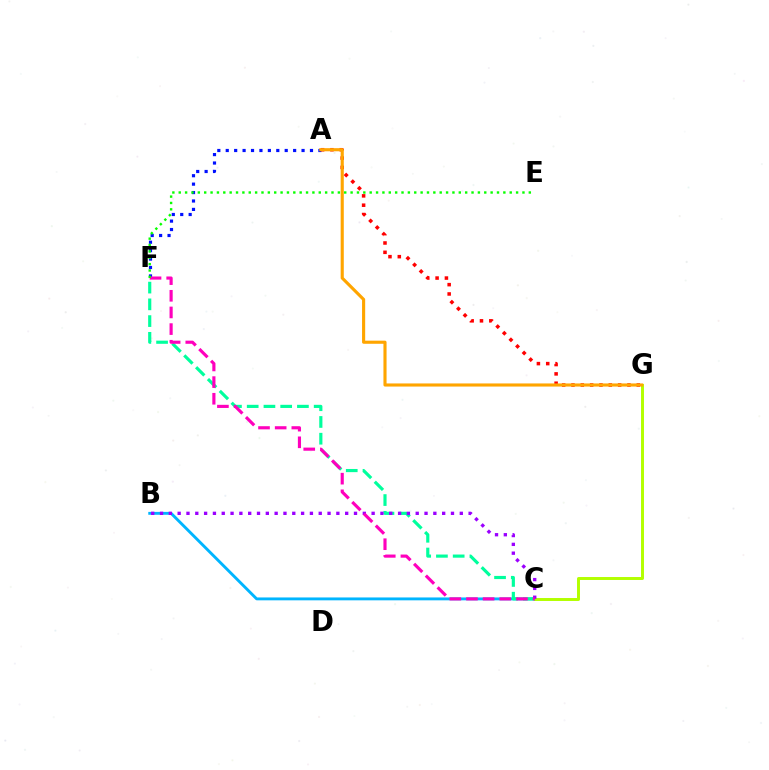{('B', 'C'): [{'color': '#00b5ff', 'line_style': 'solid', 'thickness': 2.07}, {'color': '#9b00ff', 'line_style': 'dotted', 'thickness': 2.4}], ('C', 'G'): [{'color': '#b3ff00', 'line_style': 'solid', 'thickness': 2.13}], ('C', 'F'): [{'color': '#00ff9d', 'line_style': 'dashed', 'thickness': 2.27}, {'color': '#ff00bd', 'line_style': 'dashed', 'thickness': 2.26}], ('A', 'F'): [{'color': '#0010ff', 'line_style': 'dotted', 'thickness': 2.29}], ('A', 'G'): [{'color': '#ff0000', 'line_style': 'dotted', 'thickness': 2.53}, {'color': '#ffa500', 'line_style': 'solid', 'thickness': 2.24}], ('E', 'F'): [{'color': '#08ff00', 'line_style': 'dotted', 'thickness': 1.73}]}